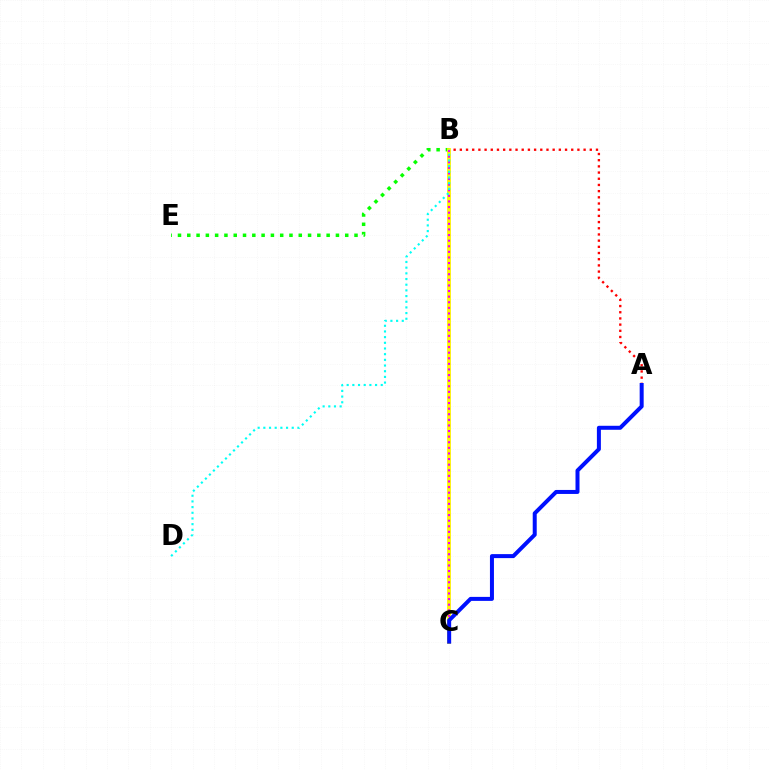{('B', 'E'): [{'color': '#08ff00', 'line_style': 'dotted', 'thickness': 2.52}], ('A', 'B'): [{'color': '#ff0000', 'line_style': 'dotted', 'thickness': 1.68}], ('B', 'C'): [{'color': '#fcf500', 'line_style': 'solid', 'thickness': 2.76}, {'color': '#ee00ff', 'line_style': 'dotted', 'thickness': 1.52}], ('B', 'D'): [{'color': '#00fff6', 'line_style': 'dotted', 'thickness': 1.54}], ('A', 'C'): [{'color': '#0010ff', 'line_style': 'solid', 'thickness': 2.88}]}